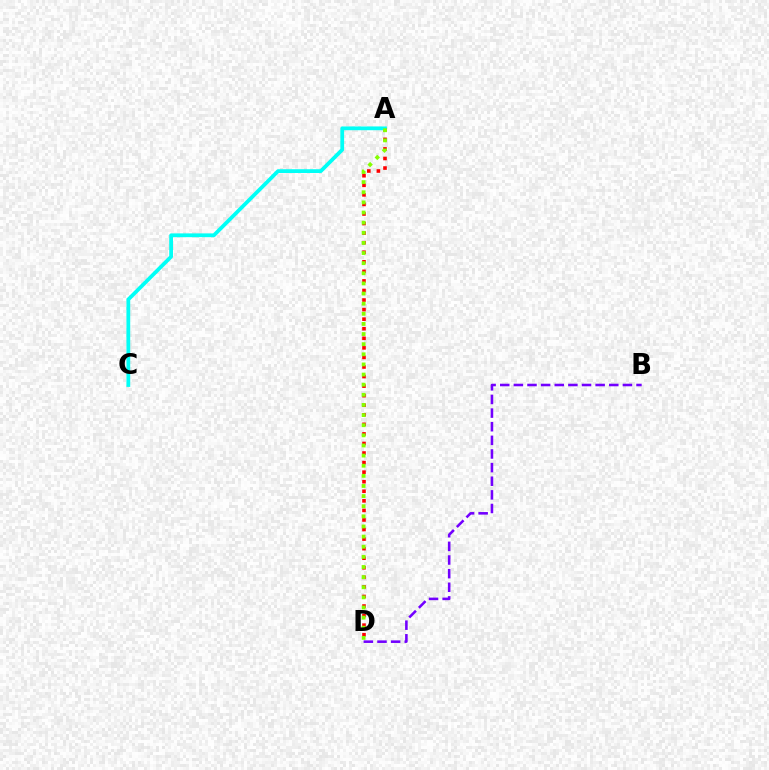{('B', 'D'): [{'color': '#7200ff', 'line_style': 'dashed', 'thickness': 1.85}], ('A', 'D'): [{'color': '#ff0000', 'line_style': 'dotted', 'thickness': 2.6}, {'color': '#84ff00', 'line_style': 'dotted', 'thickness': 2.75}], ('A', 'C'): [{'color': '#00fff6', 'line_style': 'solid', 'thickness': 2.72}]}